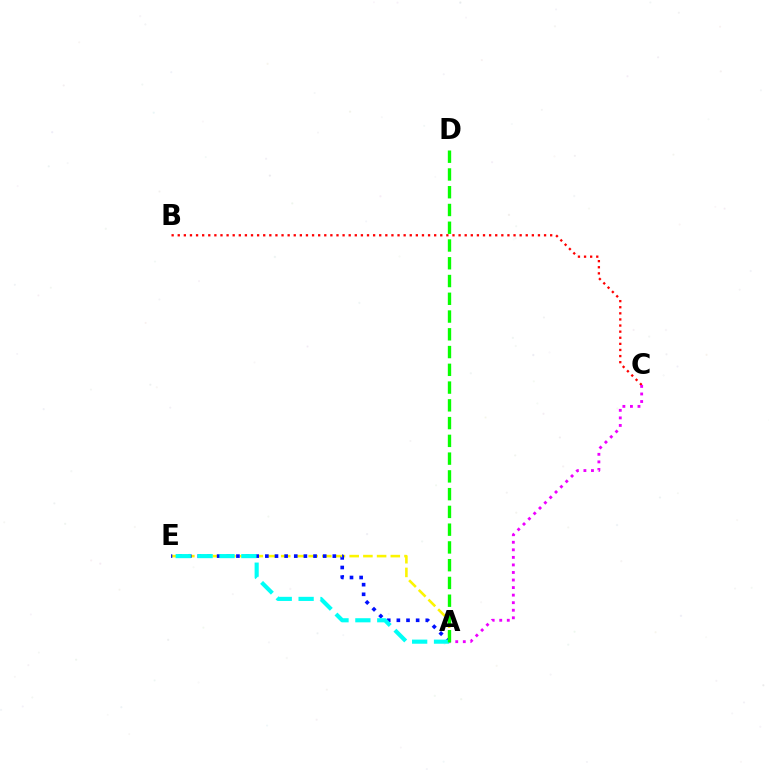{('B', 'C'): [{'color': '#ff0000', 'line_style': 'dotted', 'thickness': 1.66}], ('A', 'C'): [{'color': '#ee00ff', 'line_style': 'dotted', 'thickness': 2.05}], ('A', 'E'): [{'color': '#fcf500', 'line_style': 'dashed', 'thickness': 1.86}, {'color': '#0010ff', 'line_style': 'dotted', 'thickness': 2.62}, {'color': '#00fff6', 'line_style': 'dashed', 'thickness': 2.97}], ('A', 'D'): [{'color': '#08ff00', 'line_style': 'dashed', 'thickness': 2.41}]}